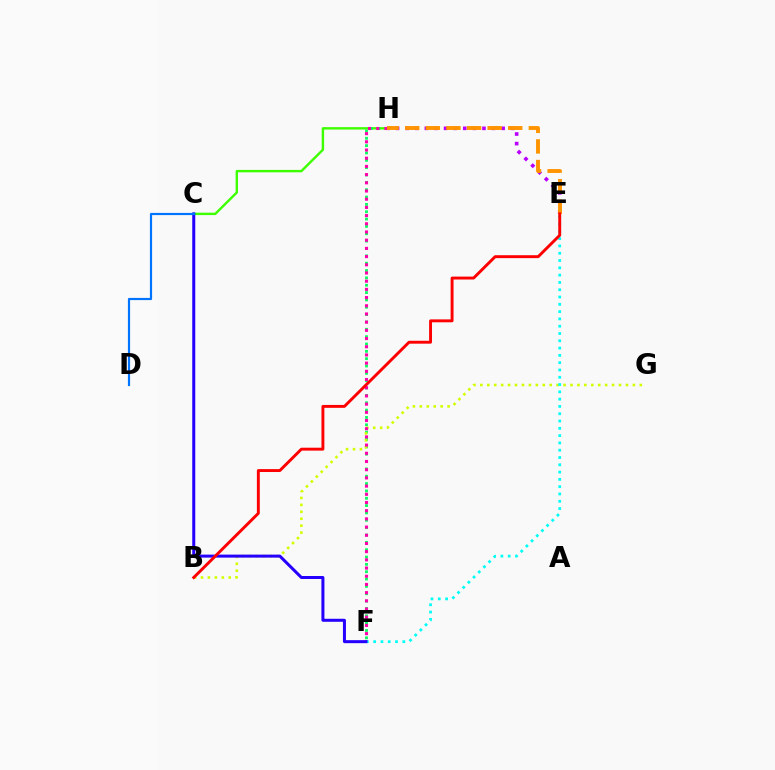{('C', 'H'): [{'color': '#3dff00', 'line_style': 'solid', 'thickness': 1.72}], ('F', 'H'): [{'color': '#00ff5c', 'line_style': 'dotted', 'thickness': 2.0}, {'color': '#ff00ac', 'line_style': 'dotted', 'thickness': 2.23}], ('B', 'G'): [{'color': '#d1ff00', 'line_style': 'dotted', 'thickness': 1.88}], ('E', 'H'): [{'color': '#b900ff', 'line_style': 'dotted', 'thickness': 2.61}, {'color': '#ff9400', 'line_style': 'dashed', 'thickness': 2.8}], ('E', 'F'): [{'color': '#00fff6', 'line_style': 'dotted', 'thickness': 1.98}], ('C', 'F'): [{'color': '#2500ff', 'line_style': 'solid', 'thickness': 2.17}], ('C', 'D'): [{'color': '#0074ff', 'line_style': 'solid', 'thickness': 1.58}], ('B', 'E'): [{'color': '#ff0000', 'line_style': 'solid', 'thickness': 2.1}]}